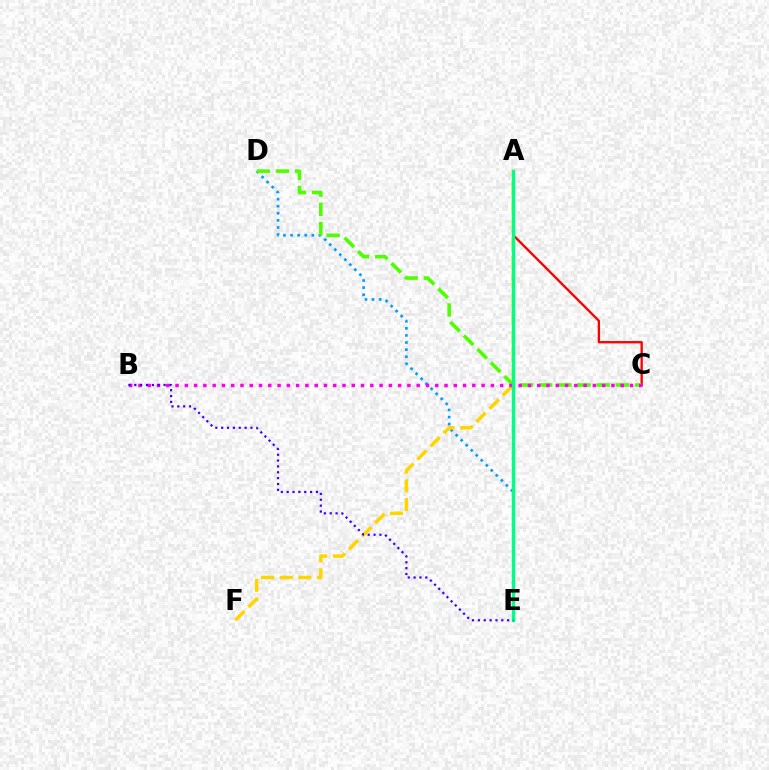{('A', 'C'): [{'color': '#ff0000', 'line_style': 'solid', 'thickness': 1.68}], ('D', 'E'): [{'color': '#009eff', 'line_style': 'dotted', 'thickness': 1.93}], ('A', 'F'): [{'color': '#ffd500', 'line_style': 'dashed', 'thickness': 2.54}], ('C', 'D'): [{'color': '#4fff00', 'line_style': 'dashed', 'thickness': 2.6}], ('B', 'C'): [{'color': '#ff00ed', 'line_style': 'dotted', 'thickness': 2.52}], ('A', 'E'): [{'color': '#00ff86', 'line_style': 'solid', 'thickness': 2.43}], ('B', 'E'): [{'color': '#3700ff', 'line_style': 'dotted', 'thickness': 1.59}]}